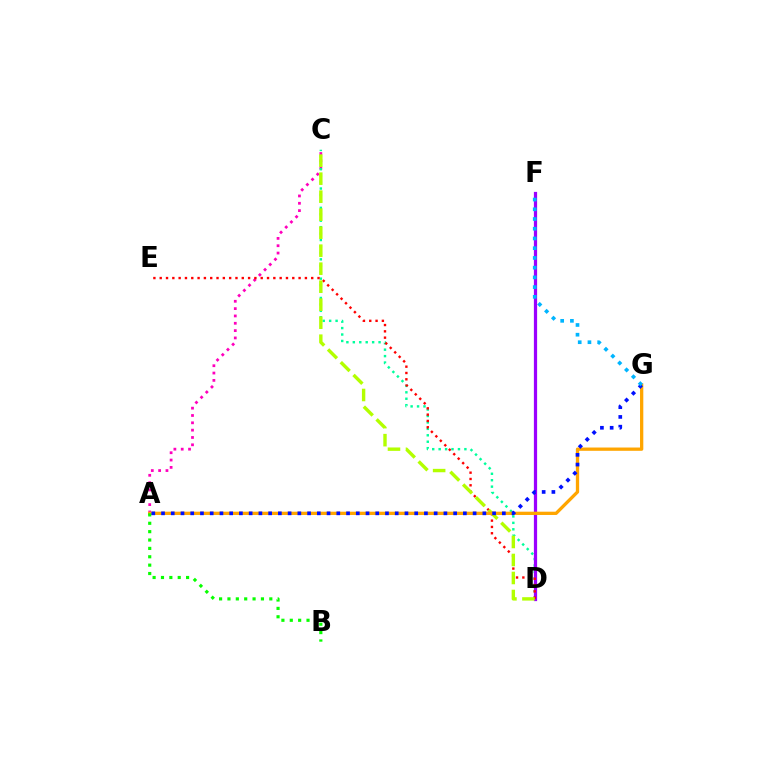{('A', 'C'): [{'color': '#ff00bd', 'line_style': 'dotted', 'thickness': 1.99}], ('C', 'D'): [{'color': '#00ff9d', 'line_style': 'dotted', 'thickness': 1.75}, {'color': '#b3ff00', 'line_style': 'dashed', 'thickness': 2.45}], ('D', 'F'): [{'color': '#9b00ff', 'line_style': 'solid', 'thickness': 2.32}], ('D', 'E'): [{'color': '#ff0000', 'line_style': 'dotted', 'thickness': 1.72}], ('A', 'G'): [{'color': '#ffa500', 'line_style': 'solid', 'thickness': 2.37}, {'color': '#0010ff', 'line_style': 'dotted', 'thickness': 2.65}], ('A', 'B'): [{'color': '#08ff00', 'line_style': 'dotted', 'thickness': 2.27}], ('F', 'G'): [{'color': '#00b5ff', 'line_style': 'dotted', 'thickness': 2.64}]}